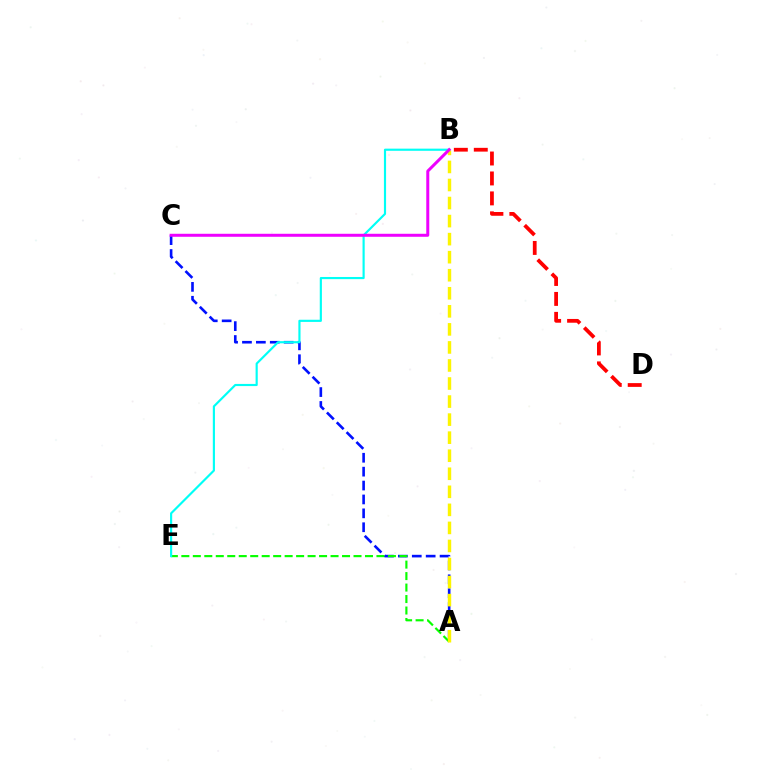{('A', 'C'): [{'color': '#0010ff', 'line_style': 'dashed', 'thickness': 1.89}], ('A', 'E'): [{'color': '#08ff00', 'line_style': 'dashed', 'thickness': 1.56}], ('B', 'D'): [{'color': '#ff0000', 'line_style': 'dashed', 'thickness': 2.71}], ('A', 'B'): [{'color': '#fcf500', 'line_style': 'dashed', 'thickness': 2.45}], ('B', 'E'): [{'color': '#00fff6', 'line_style': 'solid', 'thickness': 1.55}], ('B', 'C'): [{'color': '#ee00ff', 'line_style': 'solid', 'thickness': 2.16}]}